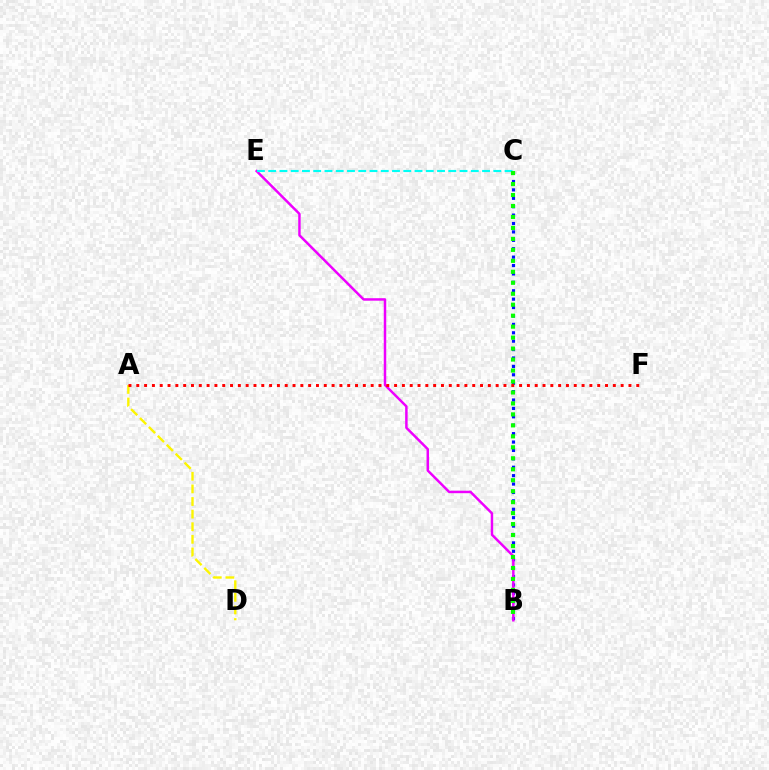{('A', 'D'): [{'color': '#fcf500', 'line_style': 'dashed', 'thickness': 1.71}], ('B', 'C'): [{'color': '#0010ff', 'line_style': 'dotted', 'thickness': 2.28}, {'color': '#08ff00', 'line_style': 'dotted', 'thickness': 2.98}], ('B', 'E'): [{'color': '#ee00ff', 'line_style': 'solid', 'thickness': 1.78}], ('C', 'E'): [{'color': '#00fff6', 'line_style': 'dashed', 'thickness': 1.53}], ('A', 'F'): [{'color': '#ff0000', 'line_style': 'dotted', 'thickness': 2.12}]}